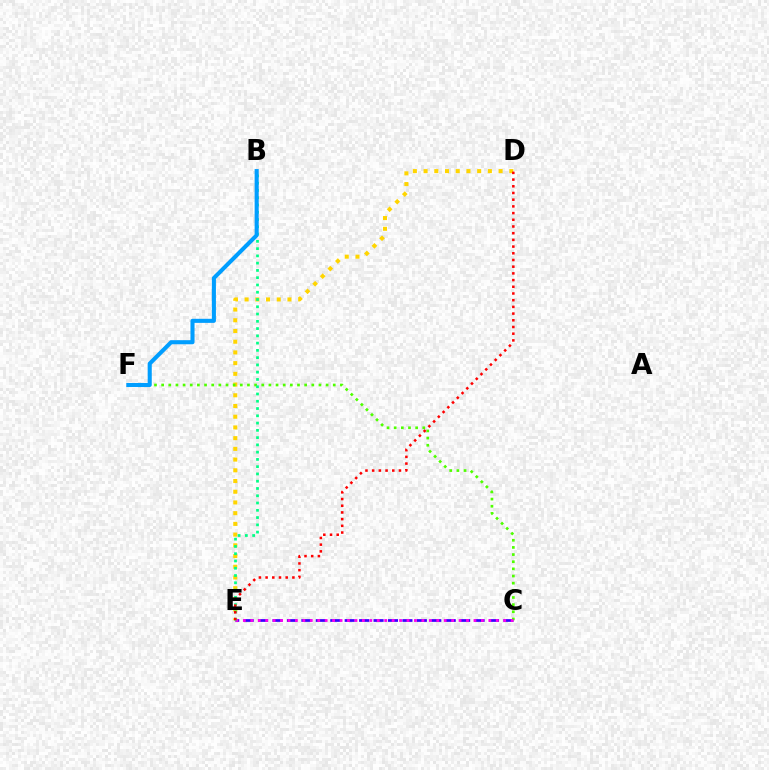{('D', 'E'): [{'color': '#ffd500', 'line_style': 'dotted', 'thickness': 2.91}, {'color': '#ff0000', 'line_style': 'dotted', 'thickness': 1.82}], ('C', 'E'): [{'color': '#3700ff', 'line_style': 'dashed', 'thickness': 1.96}, {'color': '#ff00ed', 'line_style': 'dotted', 'thickness': 2.02}], ('C', 'F'): [{'color': '#4fff00', 'line_style': 'dotted', 'thickness': 1.94}], ('B', 'E'): [{'color': '#00ff86', 'line_style': 'dotted', 'thickness': 1.97}], ('B', 'F'): [{'color': '#009eff', 'line_style': 'solid', 'thickness': 2.93}]}